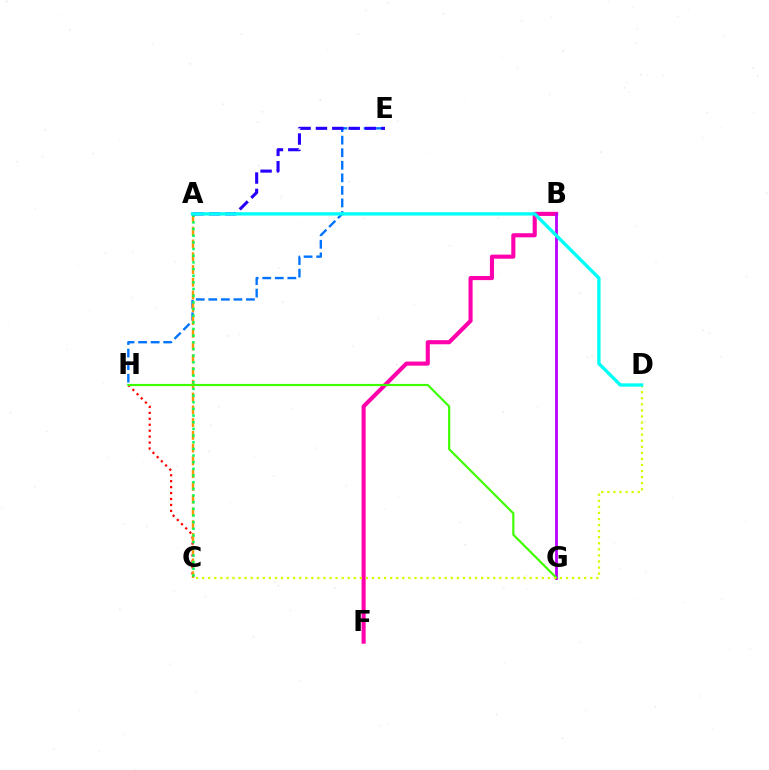{('E', 'H'): [{'color': '#0074ff', 'line_style': 'dashed', 'thickness': 1.71}], ('C', 'H'): [{'color': '#ff0000', 'line_style': 'dotted', 'thickness': 1.61}], ('A', 'C'): [{'color': '#ff9400', 'line_style': 'dashed', 'thickness': 1.73}, {'color': '#00ff5c', 'line_style': 'dotted', 'thickness': 1.81}], ('B', 'F'): [{'color': '#ff00ac', 'line_style': 'solid', 'thickness': 2.95}], ('B', 'G'): [{'color': '#b900ff', 'line_style': 'solid', 'thickness': 2.02}], ('G', 'H'): [{'color': '#3dff00', 'line_style': 'solid', 'thickness': 1.56}], ('C', 'D'): [{'color': '#d1ff00', 'line_style': 'dotted', 'thickness': 1.65}], ('A', 'E'): [{'color': '#2500ff', 'line_style': 'dashed', 'thickness': 2.22}], ('A', 'D'): [{'color': '#00fff6', 'line_style': 'solid', 'thickness': 2.4}]}